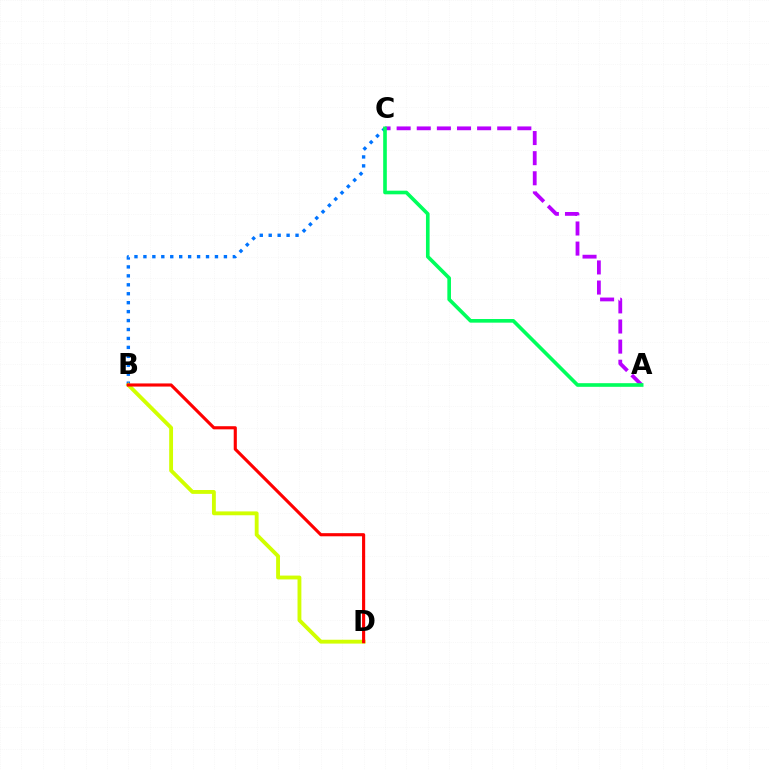{('B', 'C'): [{'color': '#0074ff', 'line_style': 'dotted', 'thickness': 2.43}], ('A', 'C'): [{'color': '#b900ff', 'line_style': 'dashed', 'thickness': 2.73}, {'color': '#00ff5c', 'line_style': 'solid', 'thickness': 2.62}], ('B', 'D'): [{'color': '#d1ff00', 'line_style': 'solid', 'thickness': 2.77}, {'color': '#ff0000', 'line_style': 'solid', 'thickness': 2.25}]}